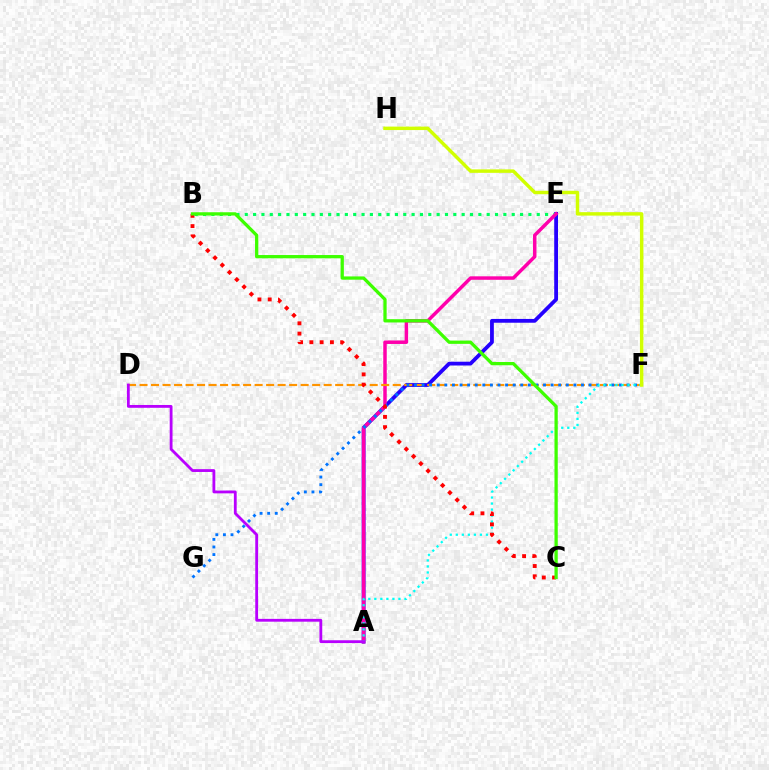{('A', 'E'): [{'color': '#2500ff', 'line_style': 'solid', 'thickness': 2.73}, {'color': '#ff00ac', 'line_style': 'solid', 'thickness': 2.51}], ('B', 'E'): [{'color': '#00ff5c', 'line_style': 'dotted', 'thickness': 2.27}], ('D', 'F'): [{'color': '#ff9400', 'line_style': 'dashed', 'thickness': 1.56}], ('F', 'G'): [{'color': '#0074ff', 'line_style': 'dotted', 'thickness': 2.06}], ('A', 'F'): [{'color': '#00fff6', 'line_style': 'dotted', 'thickness': 1.64}], ('F', 'H'): [{'color': '#d1ff00', 'line_style': 'solid', 'thickness': 2.48}], ('B', 'C'): [{'color': '#ff0000', 'line_style': 'dotted', 'thickness': 2.79}, {'color': '#3dff00', 'line_style': 'solid', 'thickness': 2.35}], ('A', 'D'): [{'color': '#b900ff', 'line_style': 'solid', 'thickness': 2.03}]}